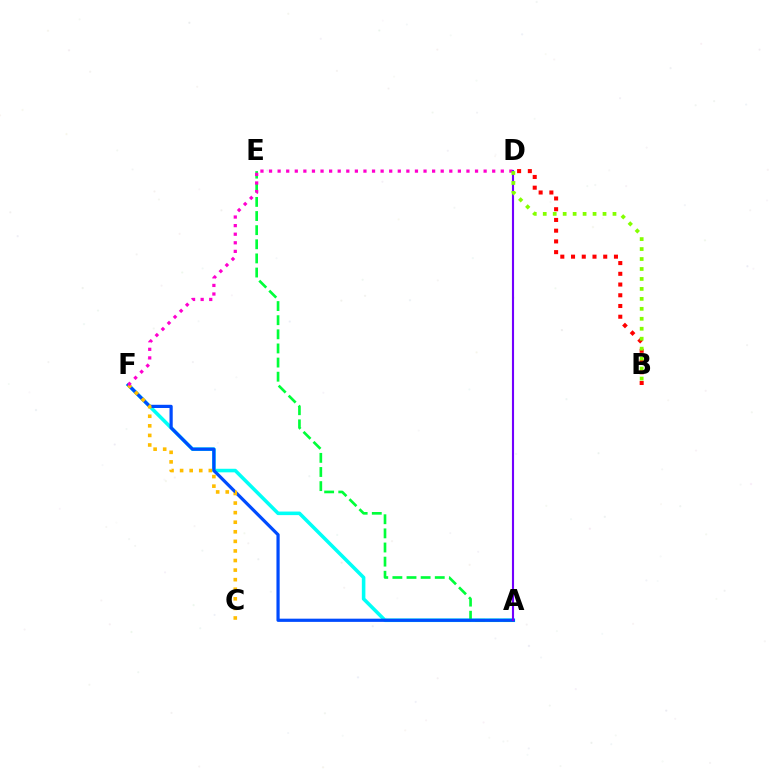{('A', 'F'): [{'color': '#00fff6', 'line_style': 'solid', 'thickness': 2.56}, {'color': '#004bff', 'line_style': 'solid', 'thickness': 2.31}], ('A', 'E'): [{'color': '#00ff39', 'line_style': 'dashed', 'thickness': 1.92}], ('C', 'F'): [{'color': '#ffbd00', 'line_style': 'dotted', 'thickness': 2.6}], ('D', 'F'): [{'color': '#ff00cf', 'line_style': 'dotted', 'thickness': 2.33}], ('B', 'D'): [{'color': '#ff0000', 'line_style': 'dotted', 'thickness': 2.92}, {'color': '#84ff00', 'line_style': 'dotted', 'thickness': 2.71}], ('A', 'D'): [{'color': '#7200ff', 'line_style': 'solid', 'thickness': 1.53}]}